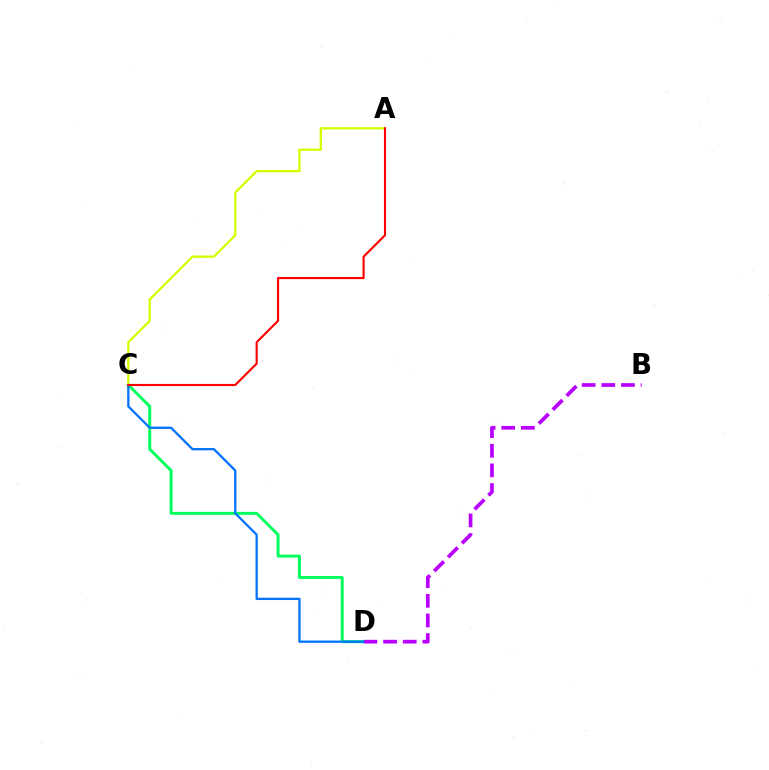{('C', 'D'): [{'color': '#00ff5c', 'line_style': 'solid', 'thickness': 2.12}, {'color': '#0074ff', 'line_style': 'solid', 'thickness': 1.65}], ('B', 'D'): [{'color': '#b900ff', 'line_style': 'dashed', 'thickness': 2.67}], ('A', 'C'): [{'color': '#d1ff00', 'line_style': 'solid', 'thickness': 1.65}, {'color': '#ff0000', 'line_style': 'solid', 'thickness': 1.53}]}